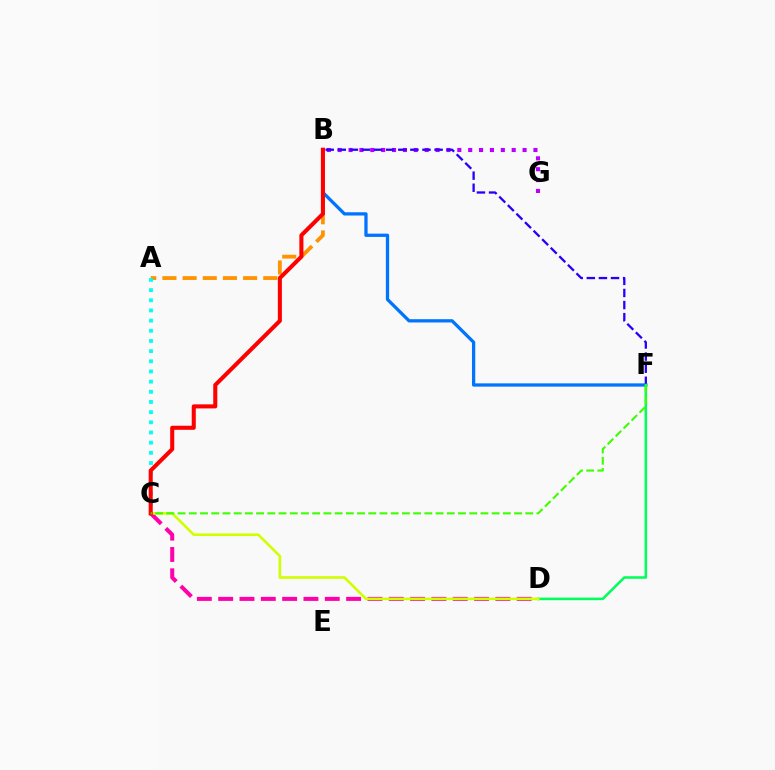{('B', 'F'): [{'color': '#0074ff', 'line_style': 'solid', 'thickness': 2.36}, {'color': '#2500ff', 'line_style': 'dashed', 'thickness': 1.64}], ('A', 'B'): [{'color': '#ff9400', 'line_style': 'dashed', 'thickness': 2.74}], ('B', 'G'): [{'color': '#b900ff', 'line_style': 'dotted', 'thickness': 2.95}], ('C', 'D'): [{'color': '#ff00ac', 'line_style': 'dashed', 'thickness': 2.9}, {'color': '#d1ff00', 'line_style': 'solid', 'thickness': 1.89}], ('A', 'C'): [{'color': '#00fff6', 'line_style': 'dotted', 'thickness': 2.76}], ('D', 'F'): [{'color': '#00ff5c', 'line_style': 'solid', 'thickness': 1.85}], ('B', 'C'): [{'color': '#ff0000', 'line_style': 'solid', 'thickness': 2.92}], ('C', 'F'): [{'color': '#3dff00', 'line_style': 'dashed', 'thickness': 1.52}]}